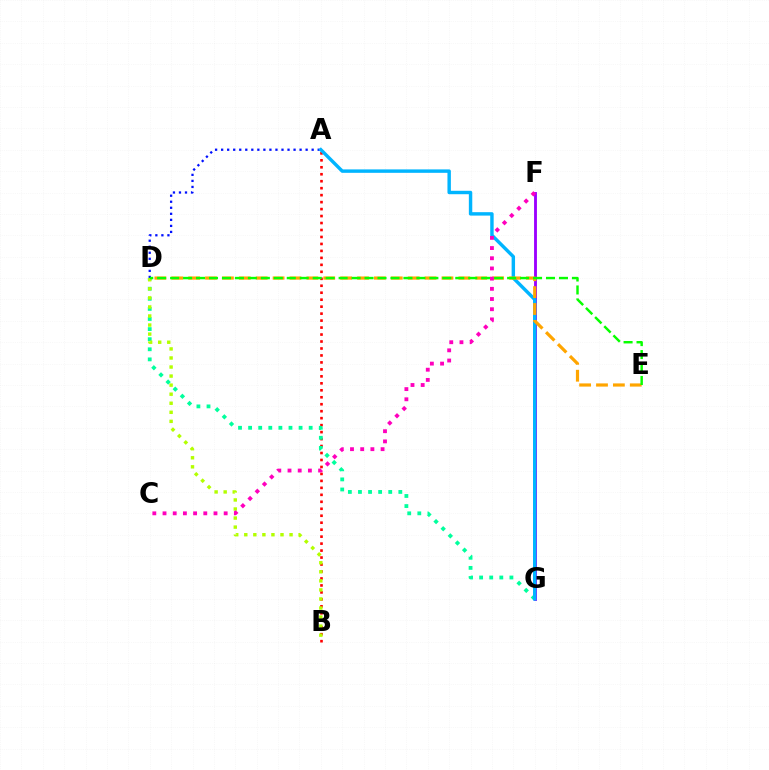{('A', 'B'): [{'color': '#ff0000', 'line_style': 'dotted', 'thickness': 1.89}], ('F', 'G'): [{'color': '#9b00ff', 'line_style': 'solid', 'thickness': 2.06}], ('A', 'D'): [{'color': '#0010ff', 'line_style': 'dotted', 'thickness': 1.64}], ('D', 'G'): [{'color': '#00ff9d', 'line_style': 'dotted', 'thickness': 2.74}], ('A', 'G'): [{'color': '#00b5ff', 'line_style': 'solid', 'thickness': 2.47}], ('B', 'D'): [{'color': '#b3ff00', 'line_style': 'dotted', 'thickness': 2.46}], ('D', 'E'): [{'color': '#ffa500', 'line_style': 'dashed', 'thickness': 2.29}, {'color': '#08ff00', 'line_style': 'dashed', 'thickness': 1.76}], ('C', 'F'): [{'color': '#ff00bd', 'line_style': 'dotted', 'thickness': 2.77}]}